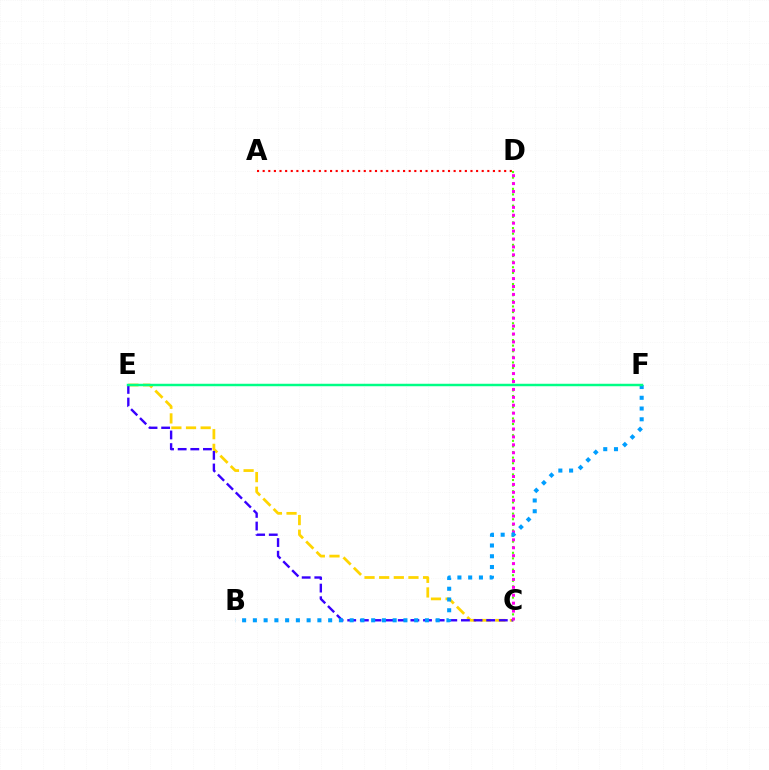{('C', 'E'): [{'color': '#ffd500', 'line_style': 'dashed', 'thickness': 1.99}, {'color': '#3700ff', 'line_style': 'dashed', 'thickness': 1.72}], ('A', 'D'): [{'color': '#ff0000', 'line_style': 'dotted', 'thickness': 1.53}], ('C', 'D'): [{'color': '#4fff00', 'line_style': 'dotted', 'thickness': 1.52}, {'color': '#ff00ed', 'line_style': 'dotted', 'thickness': 2.15}], ('B', 'F'): [{'color': '#009eff', 'line_style': 'dotted', 'thickness': 2.92}], ('E', 'F'): [{'color': '#00ff86', 'line_style': 'solid', 'thickness': 1.78}]}